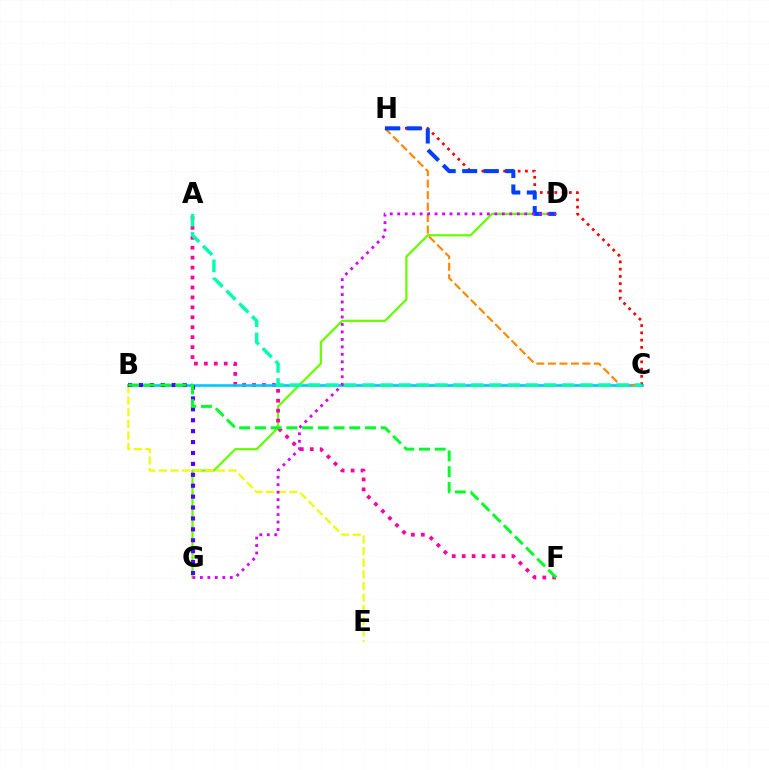{('D', 'G'): [{'color': '#66ff00', 'line_style': 'solid', 'thickness': 1.61}, {'color': '#d600ff', 'line_style': 'dotted', 'thickness': 2.03}], ('C', 'H'): [{'color': '#ff0000', 'line_style': 'dotted', 'thickness': 1.97}, {'color': '#ff8800', 'line_style': 'dashed', 'thickness': 1.56}], ('B', 'E'): [{'color': '#eeff00', 'line_style': 'dashed', 'thickness': 1.58}], ('A', 'F'): [{'color': '#ff00a0', 'line_style': 'dotted', 'thickness': 2.7}], ('B', 'C'): [{'color': '#00c7ff', 'line_style': 'solid', 'thickness': 1.89}], ('B', 'G'): [{'color': '#4f00ff', 'line_style': 'dotted', 'thickness': 2.96}], ('B', 'F'): [{'color': '#00ff27', 'line_style': 'dashed', 'thickness': 2.14}], ('D', 'H'): [{'color': '#003fff', 'line_style': 'dashed', 'thickness': 2.92}], ('A', 'C'): [{'color': '#00ffaf', 'line_style': 'dashed', 'thickness': 2.47}]}